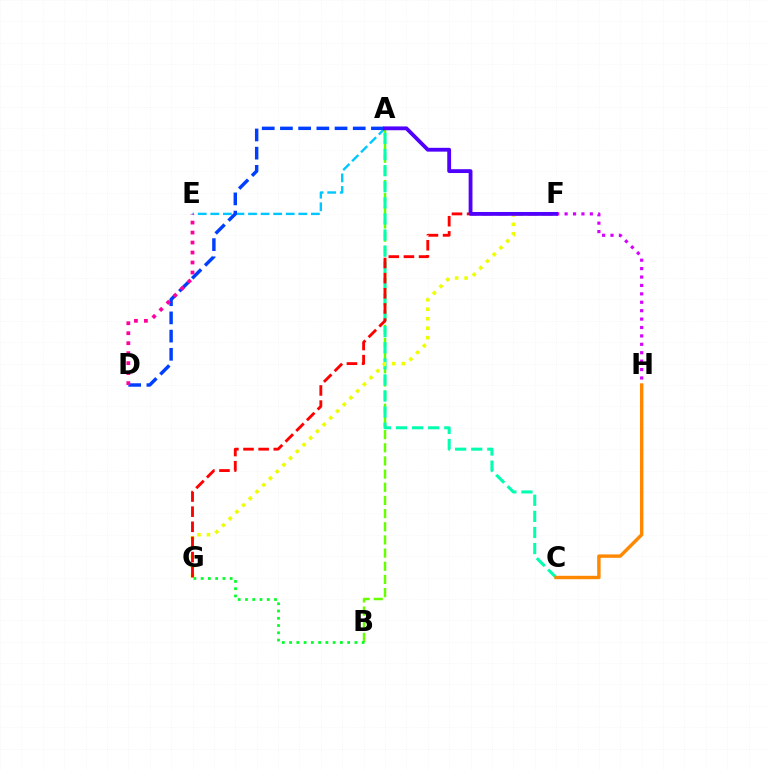{('A', 'E'): [{'color': '#00c7ff', 'line_style': 'dashed', 'thickness': 1.71}], ('A', 'B'): [{'color': '#66ff00', 'line_style': 'dashed', 'thickness': 1.79}], ('A', 'C'): [{'color': '#00ffaf', 'line_style': 'dashed', 'thickness': 2.19}], ('A', 'D'): [{'color': '#003fff', 'line_style': 'dashed', 'thickness': 2.47}], ('F', 'H'): [{'color': '#d600ff', 'line_style': 'dotted', 'thickness': 2.29}], ('F', 'G'): [{'color': '#eeff00', 'line_style': 'dotted', 'thickness': 2.58}, {'color': '#ff0000', 'line_style': 'dashed', 'thickness': 2.06}], ('C', 'H'): [{'color': '#ff8800', 'line_style': 'solid', 'thickness': 2.45}], ('D', 'E'): [{'color': '#ff00a0', 'line_style': 'dotted', 'thickness': 2.71}], ('A', 'F'): [{'color': '#4f00ff', 'line_style': 'solid', 'thickness': 2.75}], ('B', 'G'): [{'color': '#00ff27', 'line_style': 'dotted', 'thickness': 1.97}]}